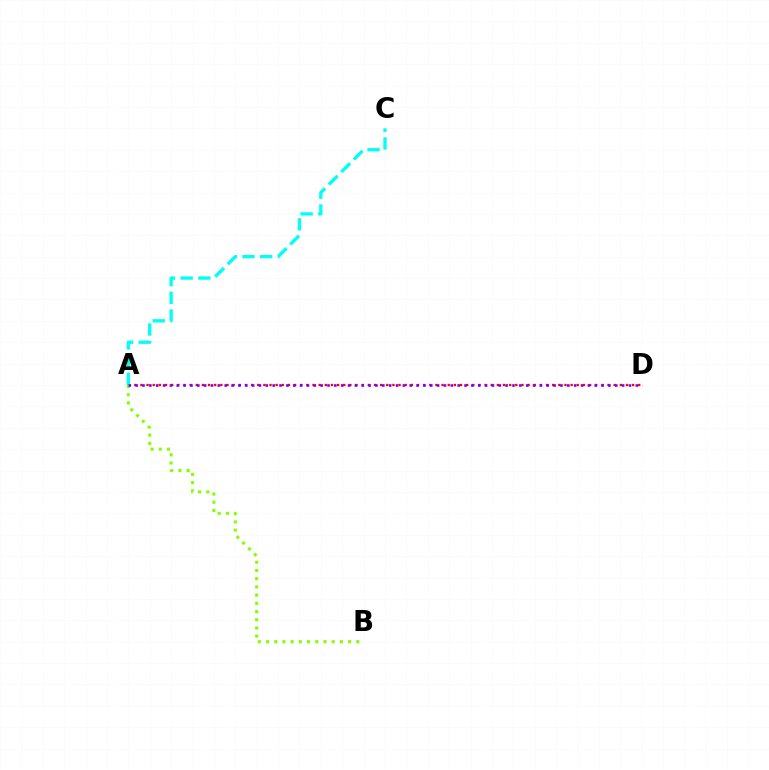{('A', 'D'): [{'color': '#ff0000', 'line_style': 'dotted', 'thickness': 1.67}, {'color': '#7200ff', 'line_style': 'dotted', 'thickness': 1.86}], ('A', 'B'): [{'color': '#84ff00', 'line_style': 'dotted', 'thickness': 2.23}], ('A', 'C'): [{'color': '#00fff6', 'line_style': 'dashed', 'thickness': 2.4}]}